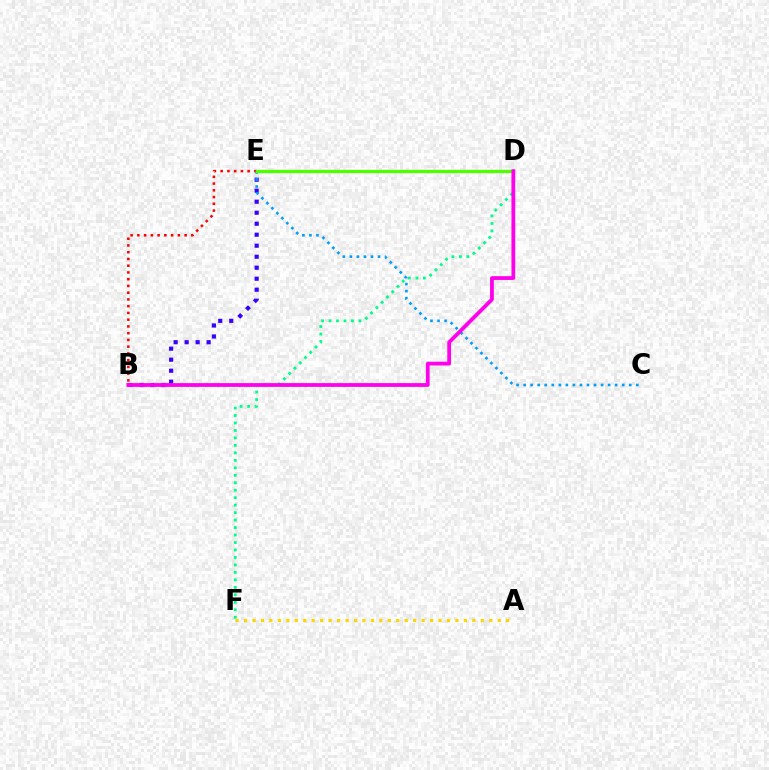{('D', 'F'): [{'color': '#00ff86', 'line_style': 'dotted', 'thickness': 2.03}], ('B', 'E'): [{'color': '#3700ff', 'line_style': 'dotted', 'thickness': 2.99}, {'color': '#ff0000', 'line_style': 'dotted', 'thickness': 1.83}], ('C', 'E'): [{'color': '#009eff', 'line_style': 'dotted', 'thickness': 1.91}], ('A', 'F'): [{'color': '#ffd500', 'line_style': 'dotted', 'thickness': 2.3}], ('D', 'E'): [{'color': '#4fff00', 'line_style': 'solid', 'thickness': 2.36}], ('B', 'D'): [{'color': '#ff00ed', 'line_style': 'solid', 'thickness': 2.72}]}